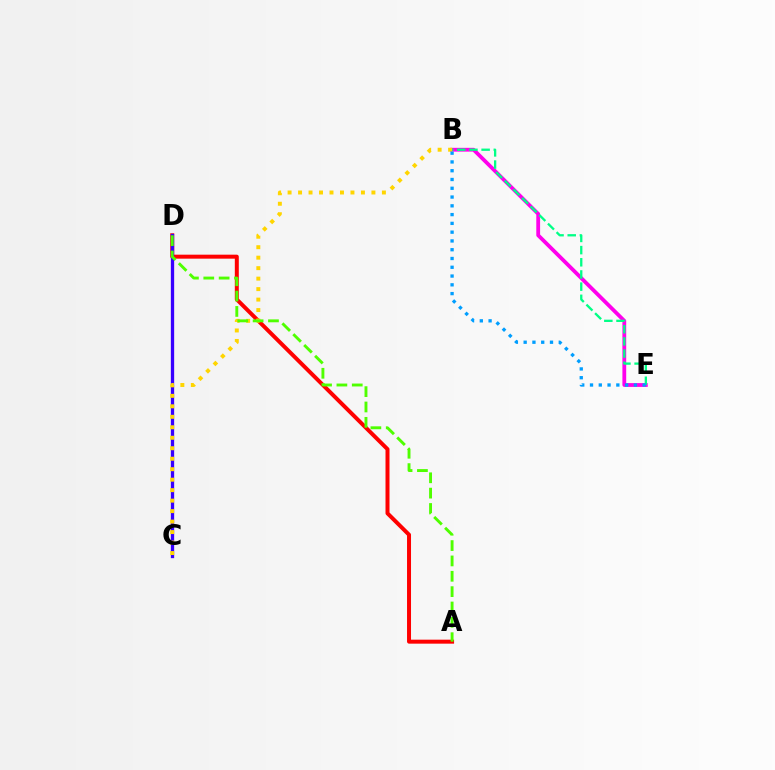{('A', 'D'): [{'color': '#ff0000', 'line_style': 'solid', 'thickness': 2.87}, {'color': '#4fff00', 'line_style': 'dashed', 'thickness': 2.09}], ('C', 'D'): [{'color': '#3700ff', 'line_style': 'solid', 'thickness': 2.38}], ('B', 'E'): [{'color': '#ff00ed', 'line_style': 'solid', 'thickness': 2.73}, {'color': '#00ff86', 'line_style': 'dashed', 'thickness': 1.65}, {'color': '#009eff', 'line_style': 'dotted', 'thickness': 2.38}], ('B', 'C'): [{'color': '#ffd500', 'line_style': 'dotted', 'thickness': 2.85}]}